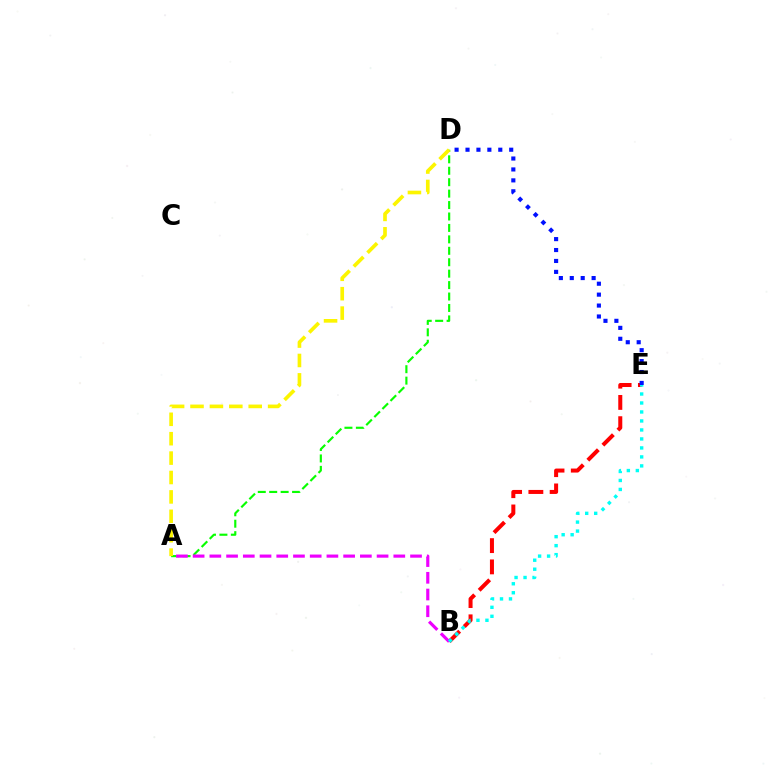{('B', 'E'): [{'color': '#ff0000', 'line_style': 'dashed', 'thickness': 2.89}, {'color': '#00fff6', 'line_style': 'dotted', 'thickness': 2.44}], ('A', 'D'): [{'color': '#08ff00', 'line_style': 'dashed', 'thickness': 1.55}, {'color': '#fcf500', 'line_style': 'dashed', 'thickness': 2.64}], ('A', 'B'): [{'color': '#ee00ff', 'line_style': 'dashed', 'thickness': 2.27}], ('D', 'E'): [{'color': '#0010ff', 'line_style': 'dotted', 'thickness': 2.97}]}